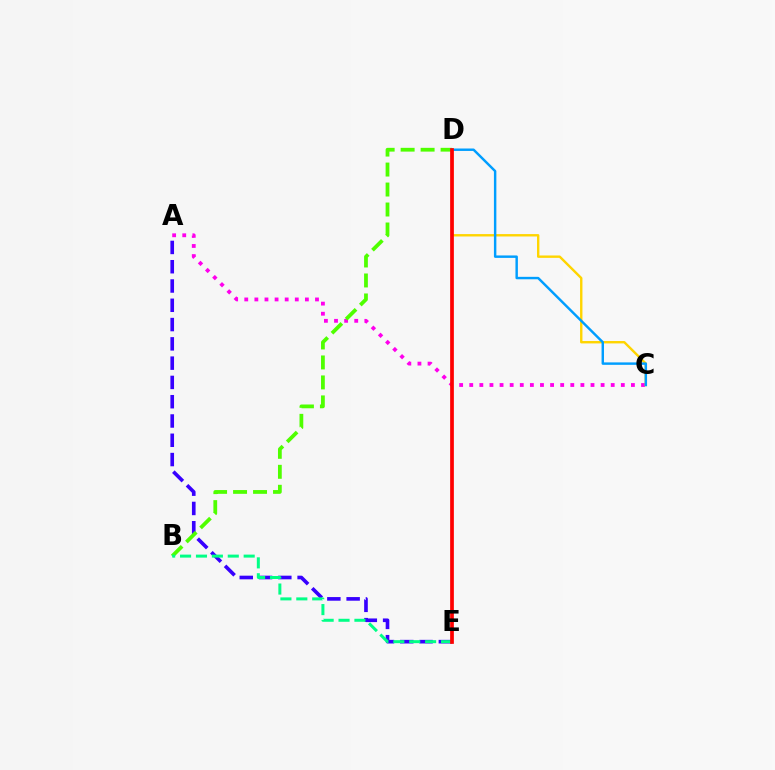{('A', 'C'): [{'color': '#ff00ed', 'line_style': 'dotted', 'thickness': 2.75}], ('A', 'E'): [{'color': '#3700ff', 'line_style': 'dashed', 'thickness': 2.62}], ('B', 'D'): [{'color': '#4fff00', 'line_style': 'dashed', 'thickness': 2.71}], ('C', 'D'): [{'color': '#ffd500', 'line_style': 'solid', 'thickness': 1.72}, {'color': '#009eff', 'line_style': 'solid', 'thickness': 1.76}], ('B', 'E'): [{'color': '#00ff86', 'line_style': 'dashed', 'thickness': 2.16}], ('D', 'E'): [{'color': '#ff0000', 'line_style': 'solid', 'thickness': 2.68}]}